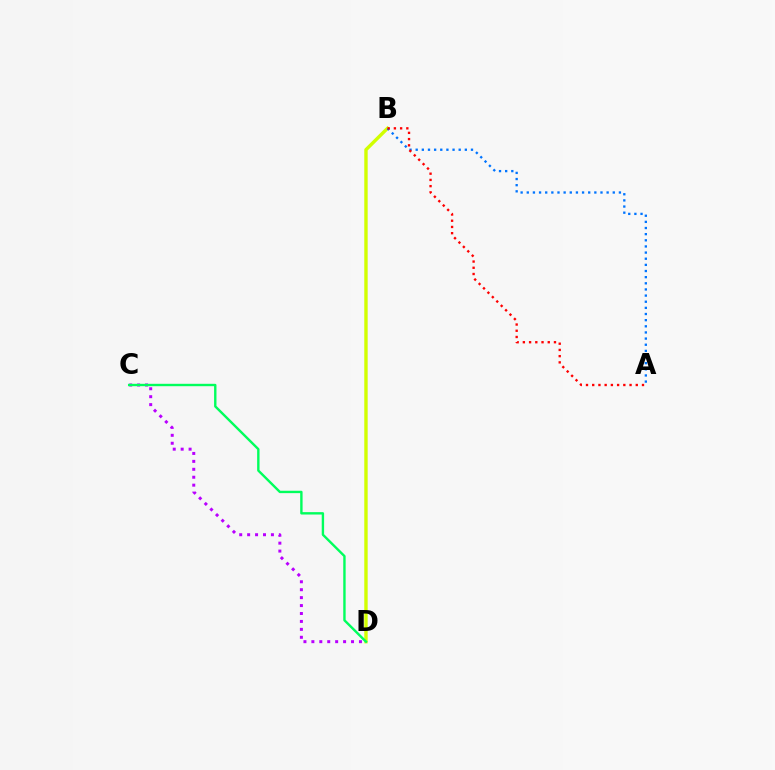{('B', 'D'): [{'color': '#d1ff00', 'line_style': 'solid', 'thickness': 2.44}], ('C', 'D'): [{'color': '#b900ff', 'line_style': 'dotted', 'thickness': 2.15}, {'color': '#00ff5c', 'line_style': 'solid', 'thickness': 1.72}], ('A', 'B'): [{'color': '#0074ff', 'line_style': 'dotted', 'thickness': 1.67}, {'color': '#ff0000', 'line_style': 'dotted', 'thickness': 1.69}]}